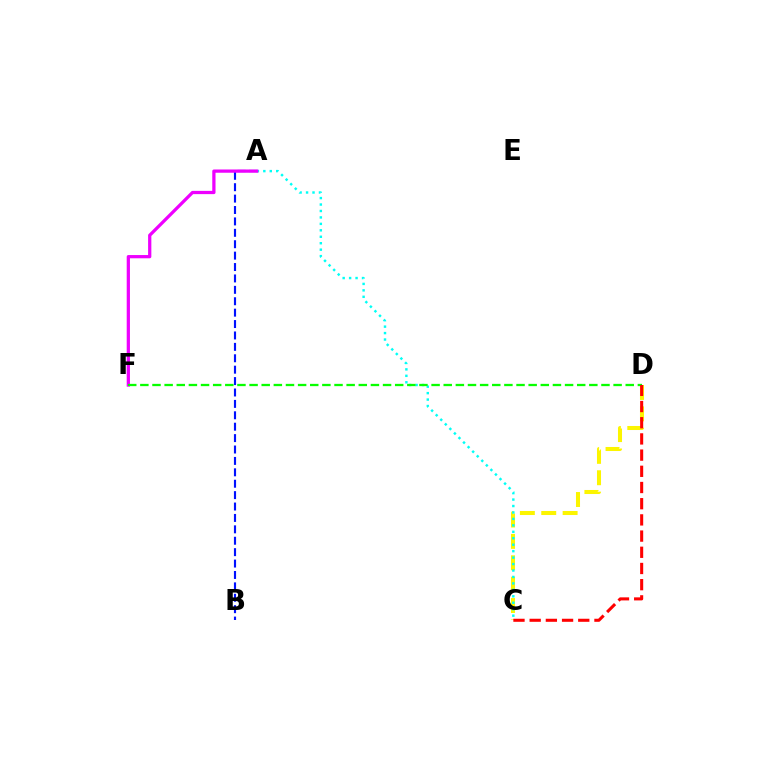{('C', 'D'): [{'color': '#fcf500', 'line_style': 'dashed', 'thickness': 2.9}, {'color': '#ff0000', 'line_style': 'dashed', 'thickness': 2.2}], ('A', 'B'): [{'color': '#0010ff', 'line_style': 'dashed', 'thickness': 1.55}], ('A', 'C'): [{'color': '#00fff6', 'line_style': 'dotted', 'thickness': 1.75}], ('A', 'F'): [{'color': '#ee00ff', 'line_style': 'solid', 'thickness': 2.34}], ('D', 'F'): [{'color': '#08ff00', 'line_style': 'dashed', 'thickness': 1.65}]}